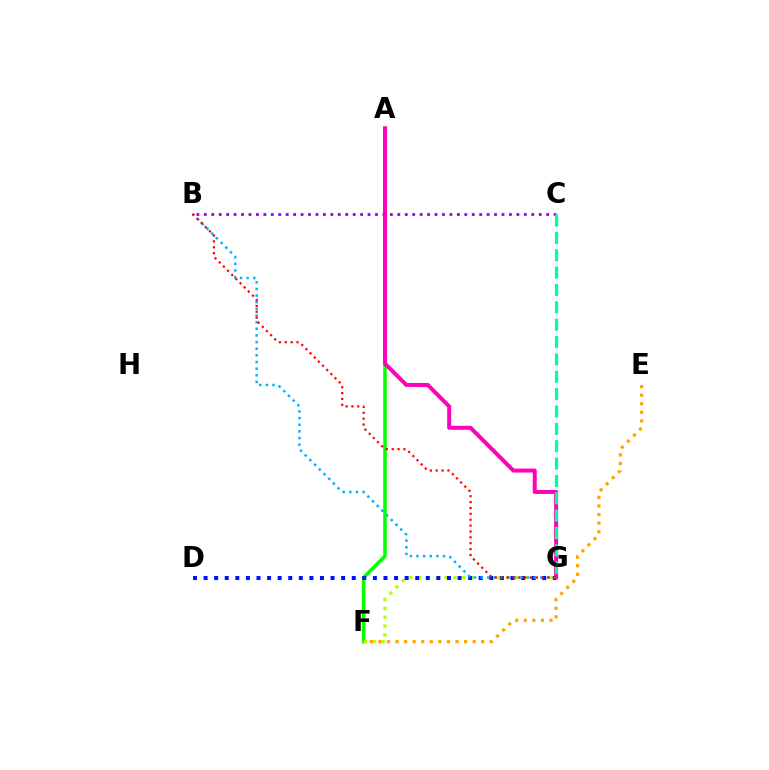{('B', 'C'): [{'color': '#9b00ff', 'line_style': 'dotted', 'thickness': 2.02}], ('A', 'F'): [{'color': '#08ff00', 'line_style': 'solid', 'thickness': 2.55}], ('A', 'G'): [{'color': '#ff00bd', 'line_style': 'solid', 'thickness': 2.87}], ('F', 'G'): [{'color': '#b3ff00', 'line_style': 'dotted', 'thickness': 2.4}], ('C', 'G'): [{'color': '#00ff9d', 'line_style': 'dashed', 'thickness': 2.36}], ('D', 'G'): [{'color': '#0010ff', 'line_style': 'dotted', 'thickness': 2.88}], ('B', 'G'): [{'color': '#00b5ff', 'line_style': 'dotted', 'thickness': 1.8}, {'color': '#ff0000', 'line_style': 'dotted', 'thickness': 1.6}], ('E', 'F'): [{'color': '#ffa500', 'line_style': 'dotted', 'thickness': 2.33}]}